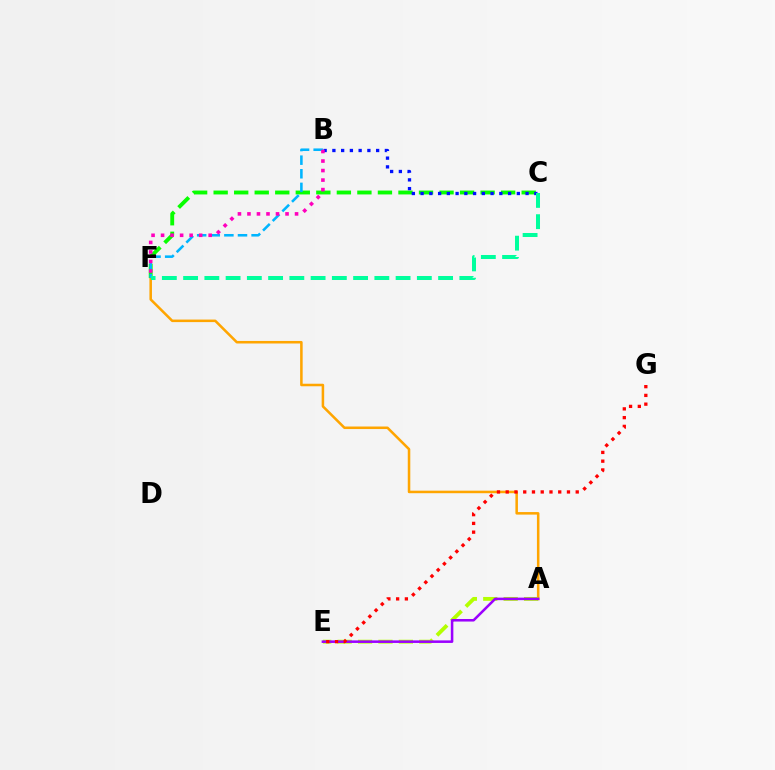{('A', 'F'): [{'color': '#ffa500', 'line_style': 'solid', 'thickness': 1.83}], ('C', 'F'): [{'color': '#08ff00', 'line_style': 'dashed', 'thickness': 2.79}, {'color': '#00ff9d', 'line_style': 'dashed', 'thickness': 2.89}], ('B', 'C'): [{'color': '#0010ff', 'line_style': 'dotted', 'thickness': 2.38}], ('B', 'F'): [{'color': '#00b5ff', 'line_style': 'dashed', 'thickness': 1.85}, {'color': '#ff00bd', 'line_style': 'dotted', 'thickness': 2.59}], ('A', 'E'): [{'color': '#b3ff00', 'line_style': 'dashed', 'thickness': 2.77}, {'color': '#9b00ff', 'line_style': 'solid', 'thickness': 1.83}], ('E', 'G'): [{'color': '#ff0000', 'line_style': 'dotted', 'thickness': 2.38}]}